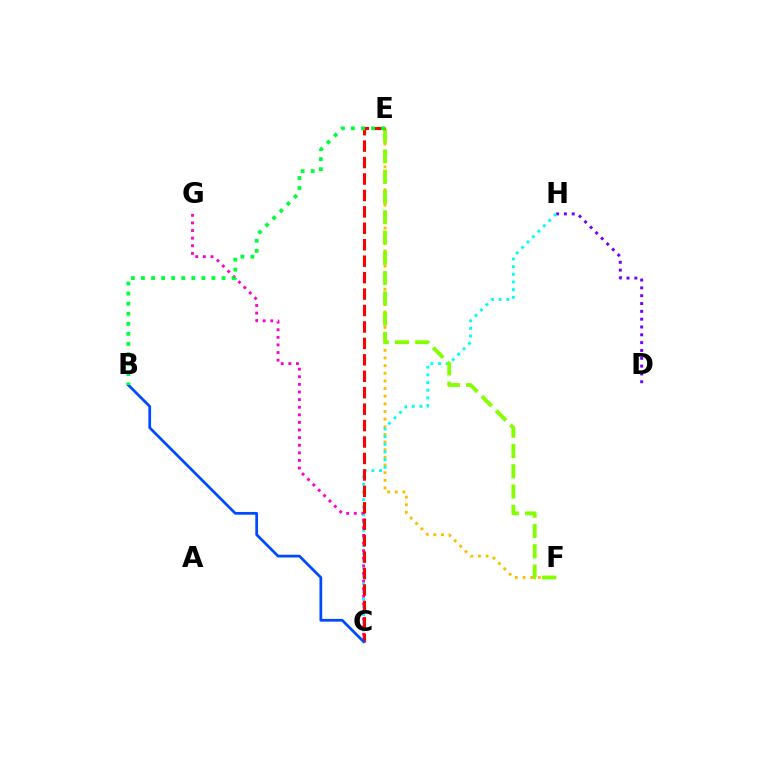{('E', 'F'): [{'color': '#ffbd00', 'line_style': 'dotted', 'thickness': 2.08}, {'color': '#84ff00', 'line_style': 'dashed', 'thickness': 2.75}], ('D', 'H'): [{'color': '#7200ff', 'line_style': 'dotted', 'thickness': 2.13}], ('C', 'H'): [{'color': '#00fff6', 'line_style': 'dotted', 'thickness': 2.08}], ('C', 'G'): [{'color': '#ff00cf', 'line_style': 'dotted', 'thickness': 2.07}], ('C', 'E'): [{'color': '#ff0000', 'line_style': 'dashed', 'thickness': 2.23}], ('B', 'C'): [{'color': '#004bff', 'line_style': 'solid', 'thickness': 1.98}], ('B', 'E'): [{'color': '#00ff39', 'line_style': 'dotted', 'thickness': 2.73}]}